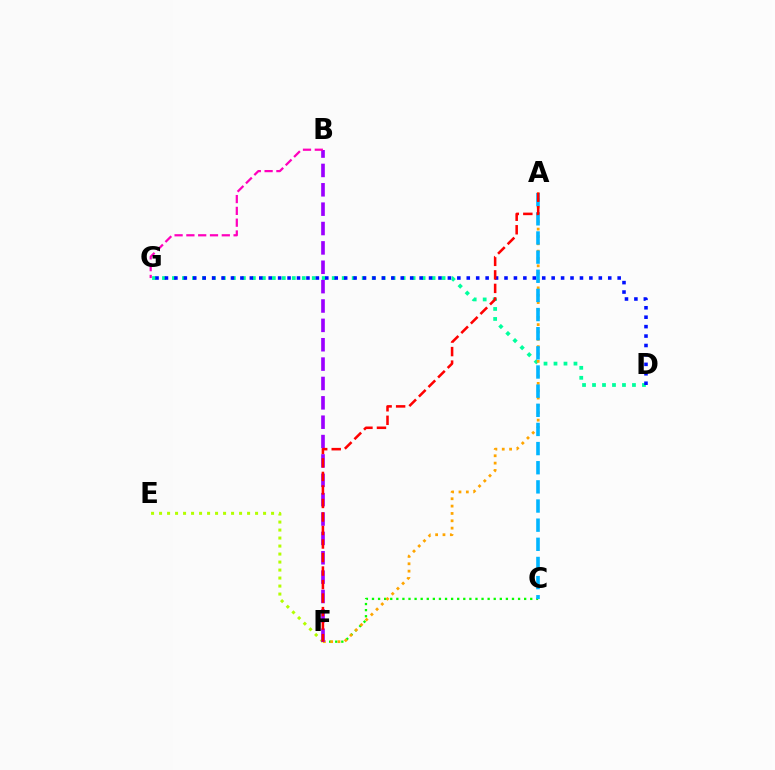{('D', 'G'): [{'color': '#00ff9d', 'line_style': 'dotted', 'thickness': 2.71}, {'color': '#0010ff', 'line_style': 'dotted', 'thickness': 2.56}], ('C', 'F'): [{'color': '#08ff00', 'line_style': 'dotted', 'thickness': 1.65}], ('A', 'F'): [{'color': '#ffa500', 'line_style': 'dotted', 'thickness': 2.0}, {'color': '#ff0000', 'line_style': 'dashed', 'thickness': 1.84}], ('A', 'C'): [{'color': '#00b5ff', 'line_style': 'dashed', 'thickness': 2.6}], ('E', 'F'): [{'color': '#b3ff00', 'line_style': 'dotted', 'thickness': 2.17}], ('B', 'F'): [{'color': '#9b00ff', 'line_style': 'dashed', 'thickness': 2.63}], ('B', 'G'): [{'color': '#ff00bd', 'line_style': 'dashed', 'thickness': 1.6}]}